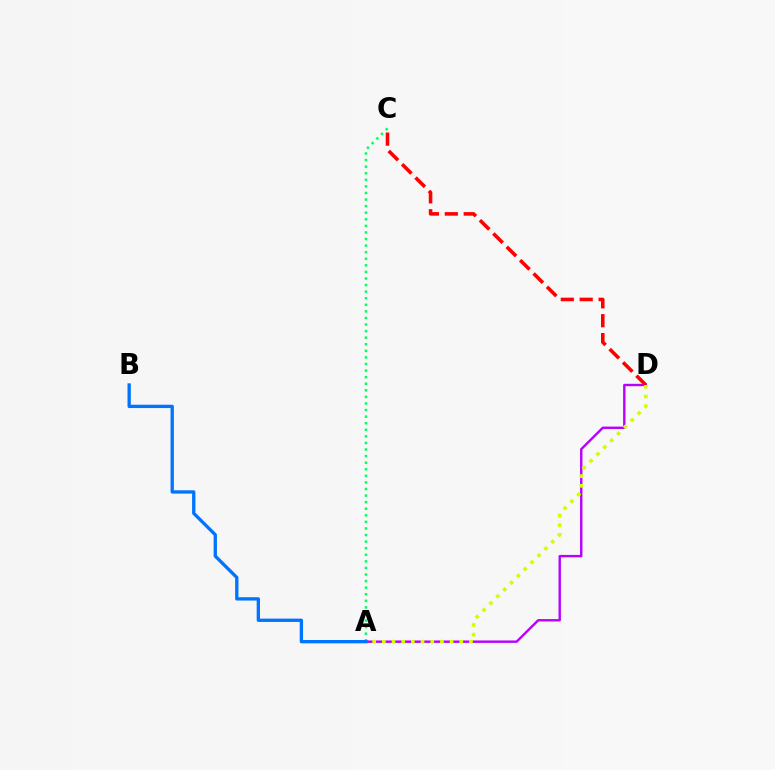{('A', 'C'): [{'color': '#00ff5c', 'line_style': 'dotted', 'thickness': 1.79}], ('A', 'D'): [{'color': '#b900ff', 'line_style': 'solid', 'thickness': 1.73}, {'color': '#d1ff00', 'line_style': 'dotted', 'thickness': 2.63}], ('C', 'D'): [{'color': '#ff0000', 'line_style': 'dashed', 'thickness': 2.57}], ('A', 'B'): [{'color': '#0074ff', 'line_style': 'solid', 'thickness': 2.39}]}